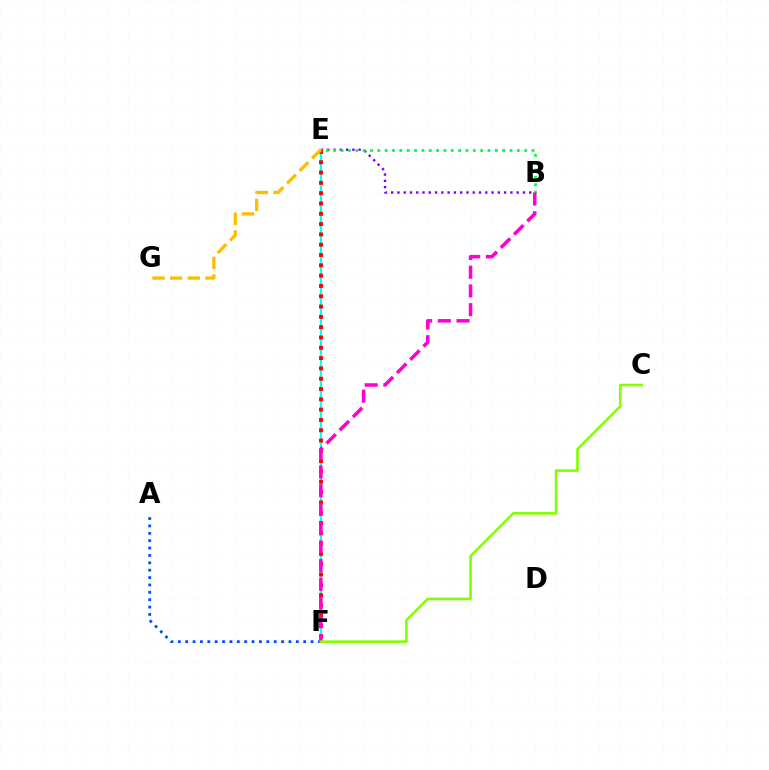{('B', 'E'): [{'color': '#7200ff', 'line_style': 'dotted', 'thickness': 1.7}, {'color': '#00ff39', 'line_style': 'dotted', 'thickness': 2.0}], ('A', 'F'): [{'color': '#004bff', 'line_style': 'dotted', 'thickness': 2.0}], ('E', 'F'): [{'color': '#00fff6', 'line_style': 'solid', 'thickness': 1.58}, {'color': '#ff0000', 'line_style': 'dotted', 'thickness': 2.8}], ('E', 'G'): [{'color': '#ffbd00', 'line_style': 'dashed', 'thickness': 2.4}], ('B', 'F'): [{'color': '#ff00cf', 'line_style': 'dashed', 'thickness': 2.54}], ('C', 'F'): [{'color': '#84ff00', 'line_style': 'solid', 'thickness': 1.89}]}